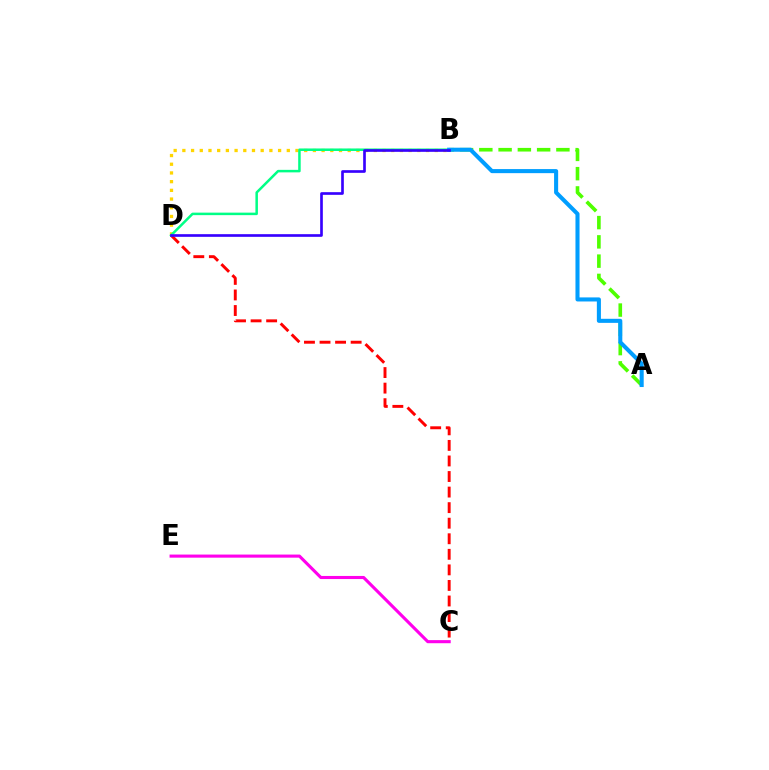{('C', 'D'): [{'color': '#ff0000', 'line_style': 'dashed', 'thickness': 2.11}], ('A', 'B'): [{'color': '#4fff00', 'line_style': 'dashed', 'thickness': 2.62}, {'color': '#009eff', 'line_style': 'solid', 'thickness': 2.93}], ('B', 'D'): [{'color': '#ffd500', 'line_style': 'dotted', 'thickness': 2.36}, {'color': '#00ff86', 'line_style': 'solid', 'thickness': 1.81}, {'color': '#3700ff', 'line_style': 'solid', 'thickness': 1.92}], ('C', 'E'): [{'color': '#ff00ed', 'line_style': 'solid', 'thickness': 2.23}]}